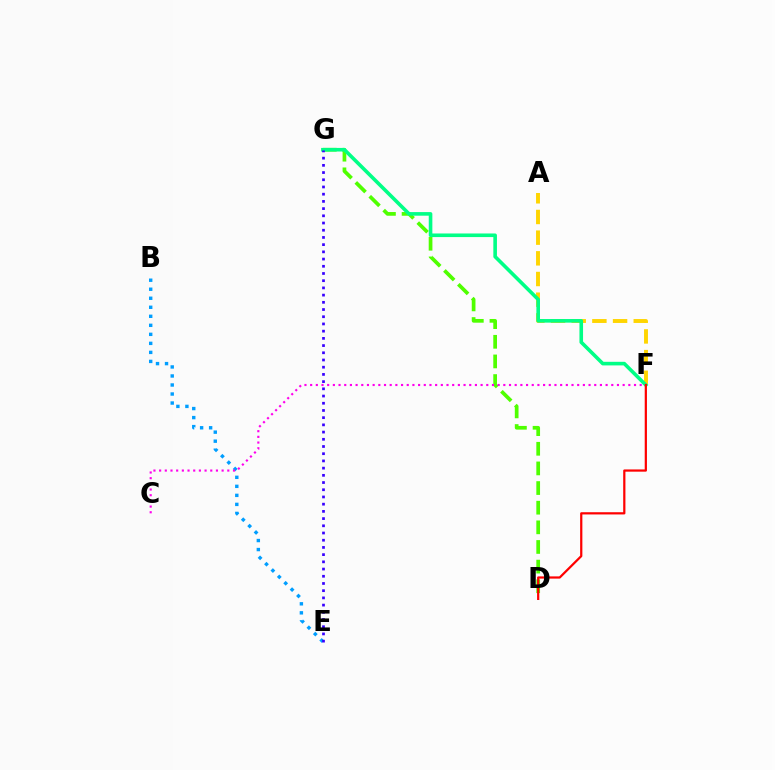{('B', 'E'): [{'color': '#009eff', 'line_style': 'dotted', 'thickness': 2.45}], ('D', 'G'): [{'color': '#4fff00', 'line_style': 'dashed', 'thickness': 2.67}], ('C', 'F'): [{'color': '#ff00ed', 'line_style': 'dotted', 'thickness': 1.54}], ('A', 'F'): [{'color': '#ffd500', 'line_style': 'dashed', 'thickness': 2.81}], ('F', 'G'): [{'color': '#00ff86', 'line_style': 'solid', 'thickness': 2.59}], ('D', 'F'): [{'color': '#ff0000', 'line_style': 'solid', 'thickness': 1.6}], ('E', 'G'): [{'color': '#3700ff', 'line_style': 'dotted', 'thickness': 1.96}]}